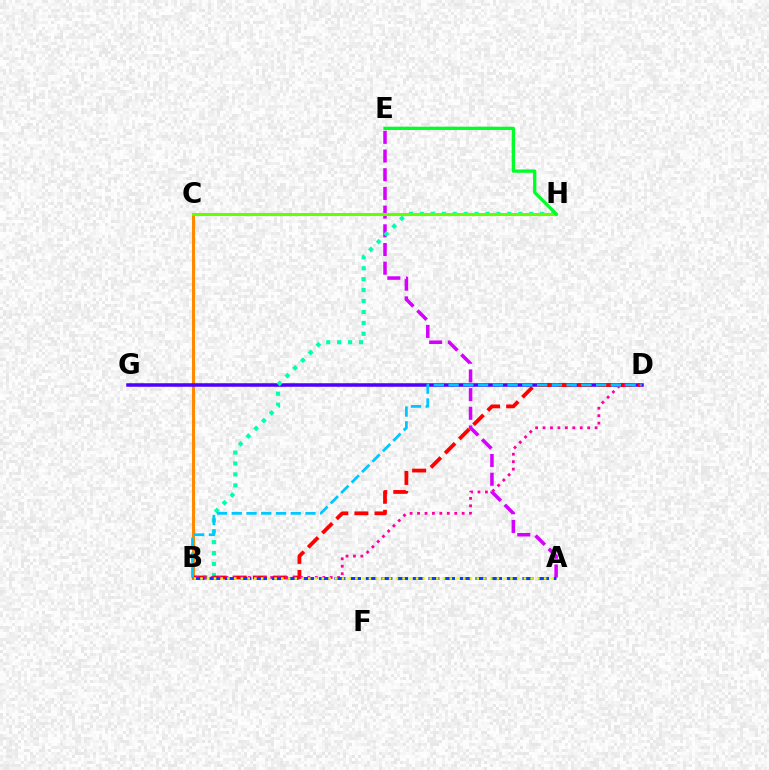{('B', 'C'): [{'color': '#ff8800', 'line_style': 'solid', 'thickness': 2.17}], ('D', 'G'): [{'color': '#4f00ff', 'line_style': 'solid', 'thickness': 2.54}], ('A', 'E'): [{'color': '#d600ff', 'line_style': 'dashed', 'thickness': 2.54}], ('B', 'H'): [{'color': '#00ffaf', 'line_style': 'dotted', 'thickness': 2.97}], ('B', 'D'): [{'color': '#ff0000', 'line_style': 'dashed', 'thickness': 2.73}, {'color': '#ff00a0', 'line_style': 'dotted', 'thickness': 2.02}, {'color': '#00c7ff', 'line_style': 'dashed', 'thickness': 2.0}], ('A', 'B'): [{'color': '#003fff', 'line_style': 'dashed', 'thickness': 2.13}, {'color': '#eeff00', 'line_style': 'dotted', 'thickness': 1.83}], ('C', 'H'): [{'color': '#66ff00', 'line_style': 'solid', 'thickness': 2.19}], ('E', 'H'): [{'color': '#00ff27', 'line_style': 'solid', 'thickness': 2.37}]}